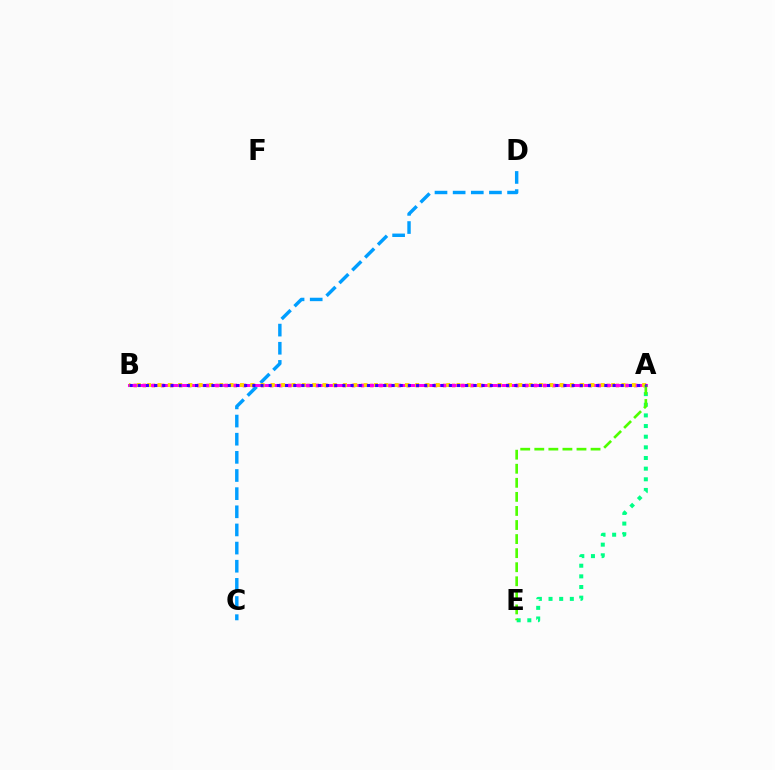{('A', 'B'): [{'color': '#ff0000', 'line_style': 'dotted', 'thickness': 2.47}, {'color': '#ff00ed', 'line_style': 'solid', 'thickness': 2.18}, {'color': '#ffd500', 'line_style': 'dotted', 'thickness': 2.8}, {'color': '#3700ff', 'line_style': 'dotted', 'thickness': 2.22}], ('C', 'D'): [{'color': '#009eff', 'line_style': 'dashed', 'thickness': 2.47}], ('A', 'E'): [{'color': '#00ff86', 'line_style': 'dotted', 'thickness': 2.89}, {'color': '#4fff00', 'line_style': 'dashed', 'thickness': 1.91}]}